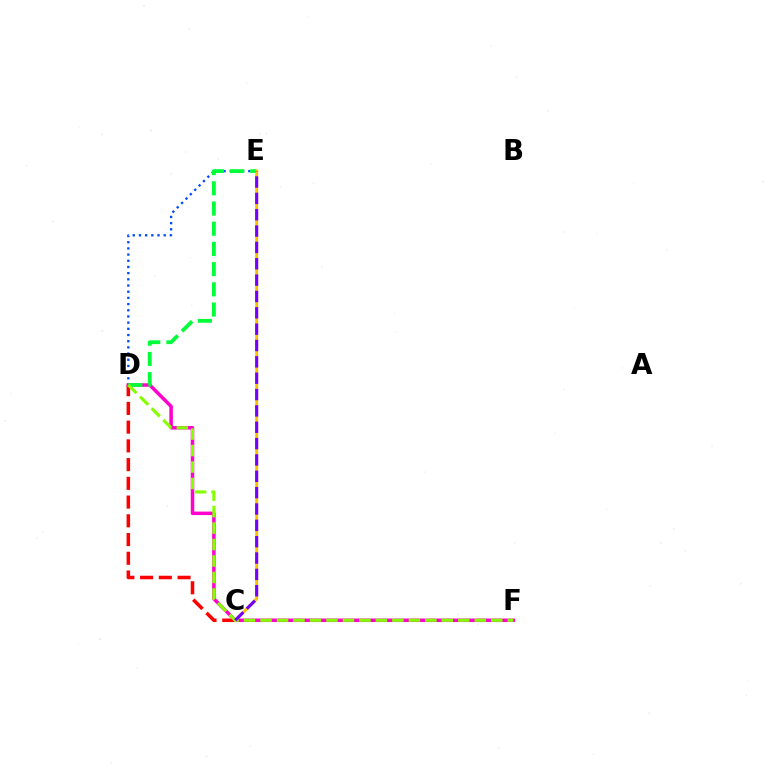{('C', 'D'): [{'color': '#ff0000', 'line_style': 'dashed', 'thickness': 2.55}], ('D', 'E'): [{'color': '#004bff', 'line_style': 'dotted', 'thickness': 1.68}, {'color': '#00ff39', 'line_style': 'dashed', 'thickness': 2.74}], ('C', 'F'): [{'color': '#00fff6', 'line_style': 'dashed', 'thickness': 2.2}], ('D', 'F'): [{'color': '#ff00cf', 'line_style': 'solid', 'thickness': 2.52}, {'color': '#84ff00', 'line_style': 'dashed', 'thickness': 2.24}], ('C', 'E'): [{'color': '#ffbd00', 'line_style': 'solid', 'thickness': 2.12}, {'color': '#7200ff', 'line_style': 'dashed', 'thickness': 2.22}]}